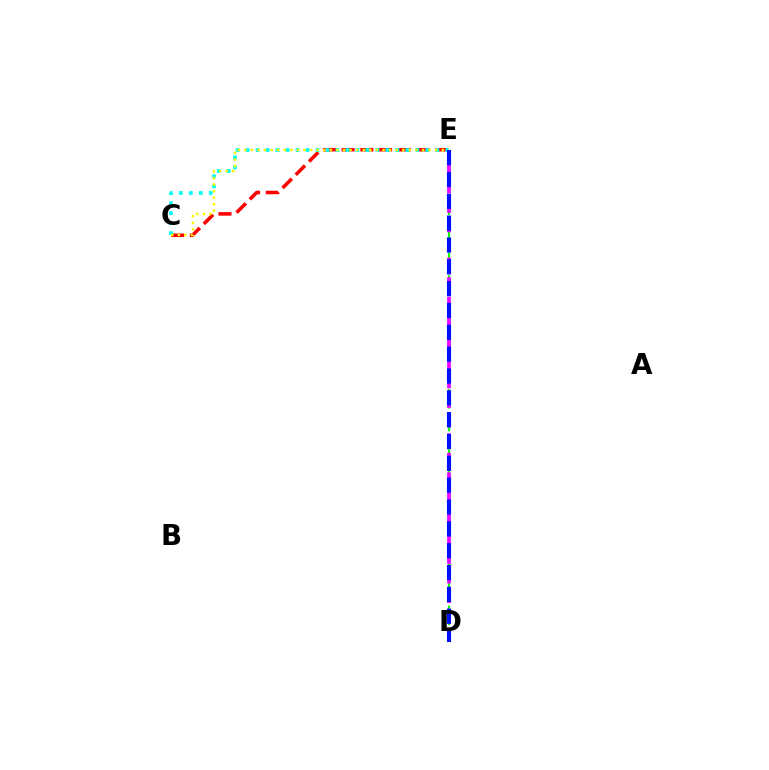{('C', 'E'): [{'color': '#ff0000', 'line_style': 'dashed', 'thickness': 2.54}, {'color': '#00fff6', 'line_style': 'dotted', 'thickness': 2.71}, {'color': '#fcf500', 'line_style': 'dotted', 'thickness': 1.79}], ('D', 'E'): [{'color': '#08ff00', 'line_style': 'dashed', 'thickness': 1.55}, {'color': '#ee00ff', 'line_style': 'dashed', 'thickness': 2.65}, {'color': '#0010ff', 'line_style': 'dashed', 'thickness': 2.97}]}